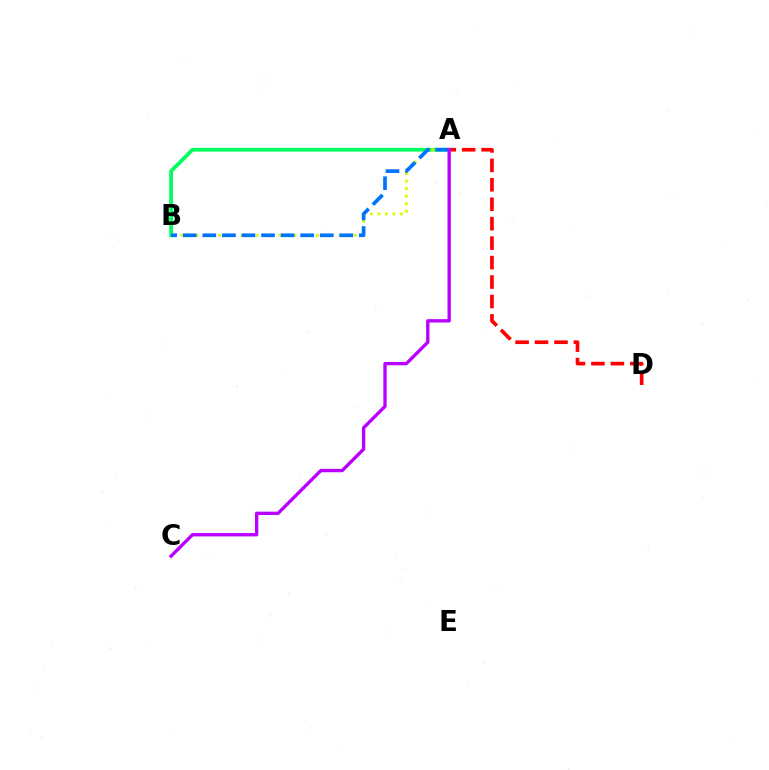{('A', 'D'): [{'color': '#ff0000', 'line_style': 'dashed', 'thickness': 2.64}], ('A', 'B'): [{'color': '#00ff5c', 'line_style': 'solid', 'thickness': 2.7}, {'color': '#d1ff00', 'line_style': 'dotted', 'thickness': 2.05}, {'color': '#0074ff', 'line_style': 'dashed', 'thickness': 2.66}], ('A', 'C'): [{'color': '#b900ff', 'line_style': 'solid', 'thickness': 2.41}]}